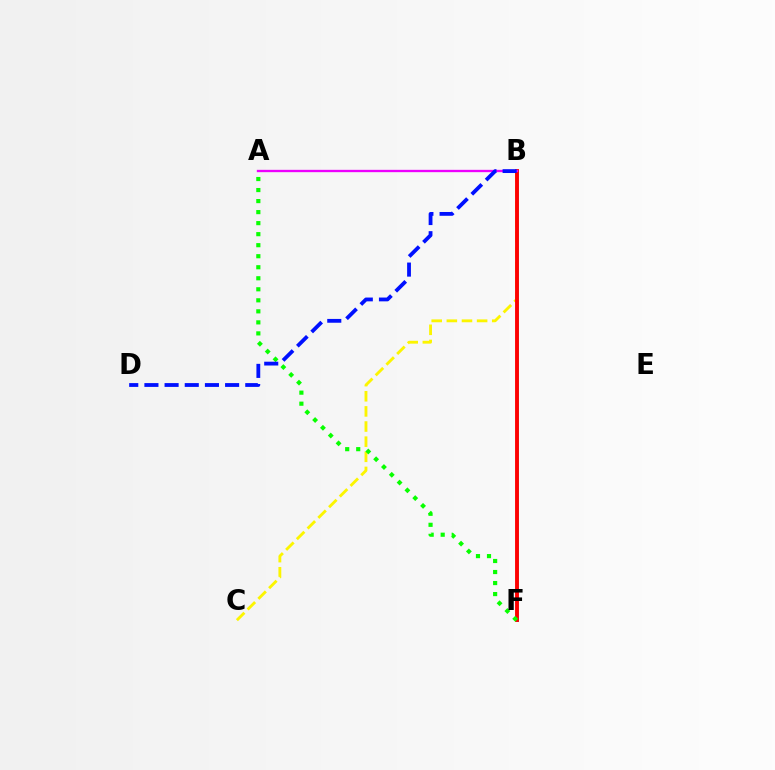{('B', 'F'): [{'color': '#00fff6', 'line_style': 'solid', 'thickness': 2.04}, {'color': '#ff0000', 'line_style': 'solid', 'thickness': 2.79}], ('B', 'C'): [{'color': '#fcf500', 'line_style': 'dashed', 'thickness': 2.06}], ('A', 'B'): [{'color': '#ee00ff', 'line_style': 'solid', 'thickness': 1.68}], ('A', 'F'): [{'color': '#08ff00', 'line_style': 'dotted', 'thickness': 3.0}], ('B', 'D'): [{'color': '#0010ff', 'line_style': 'dashed', 'thickness': 2.74}]}